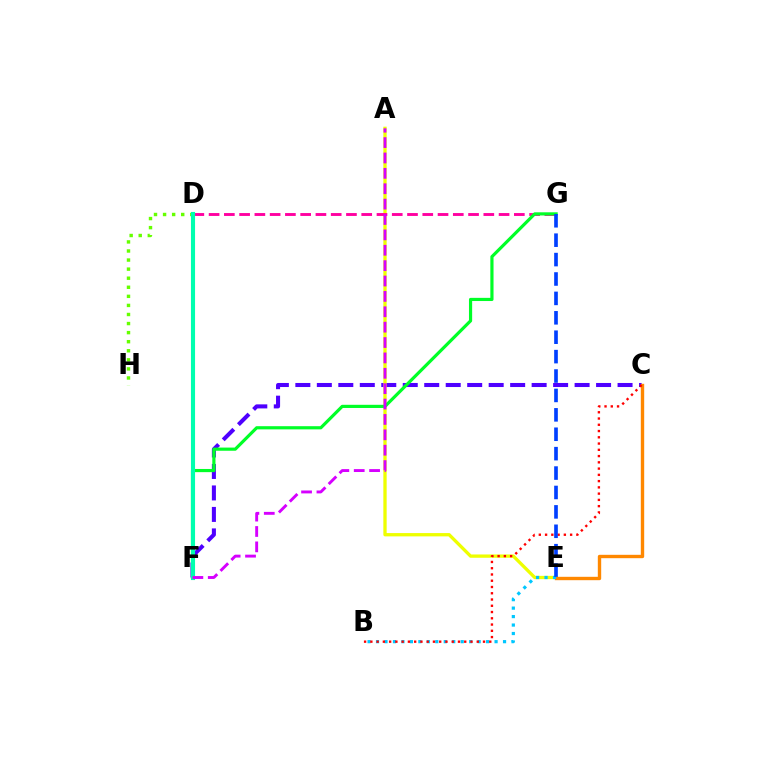{('D', 'H'): [{'color': '#66ff00', 'line_style': 'dotted', 'thickness': 2.46}], ('C', 'F'): [{'color': '#4f00ff', 'line_style': 'dashed', 'thickness': 2.92}], ('A', 'E'): [{'color': '#eeff00', 'line_style': 'solid', 'thickness': 2.38}], ('C', 'E'): [{'color': '#ff8800', 'line_style': 'solid', 'thickness': 2.43}], ('D', 'G'): [{'color': '#ff00a0', 'line_style': 'dashed', 'thickness': 2.07}], ('B', 'E'): [{'color': '#00c7ff', 'line_style': 'dotted', 'thickness': 2.3}], ('B', 'C'): [{'color': '#ff0000', 'line_style': 'dotted', 'thickness': 1.7}], ('F', 'G'): [{'color': '#00ff27', 'line_style': 'solid', 'thickness': 2.29}], ('E', 'G'): [{'color': '#003fff', 'line_style': 'dashed', 'thickness': 2.64}], ('D', 'F'): [{'color': '#00ffaf', 'line_style': 'solid', 'thickness': 2.96}], ('A', 'F'): [{'color': '#d600ff', 'line_style': 'dashed', 'thickness': 2.09}]}